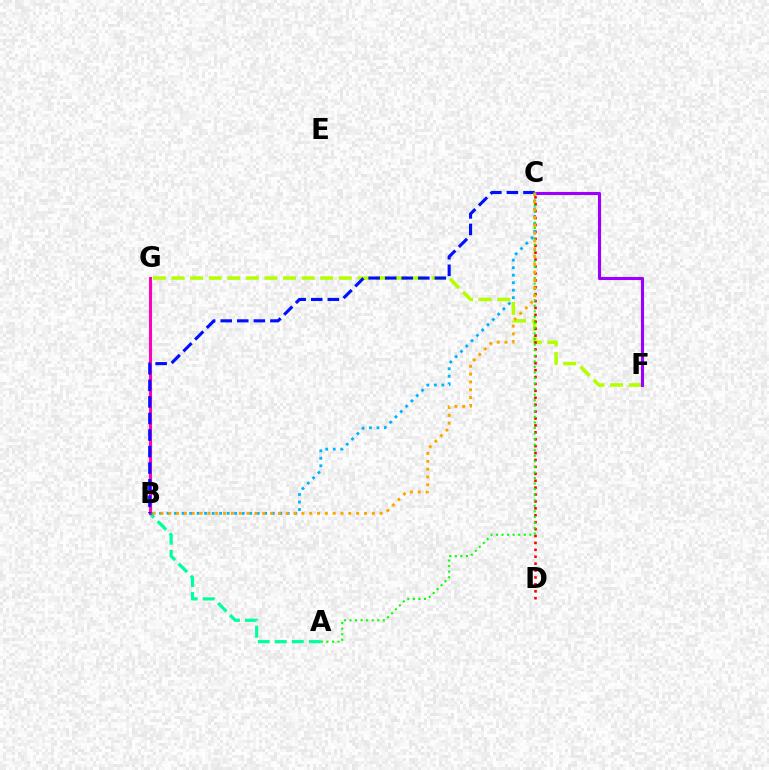{('F', 'G'): [{'color': '#b3ff00', 'line_style': 'dashed', 'thickness': 2.53}], ('A', 'B'): [{'color': '#00ff9d', 'line_style': 'dashed', 'thickness': 2.32}], ('B', 'G'): [{'color': '#ff00bd', 'line_style': 'solid', 'thickness': 2.19}], ('C', 'D'): [{'color': '#ff0000', 'line_style': 'dotted', 'thickness': 1.88}], ('C', 'F'): [{'color': '#9b00ff', 'line_style': 'solid', 'thickness': 2.24}], ('B', 'C'): [{'color': '#00b5ff', 'line_style': 'dotted', 'thickness': 2.04}, {'color': '#0010ff', 'line_style': 'dashed', 'thickness': 2.25}, {'color': '#ffa500', 'line_style': 'dotted', 'thickness': 2.13}], ('A', 'C'): [{'color': '#08ff00', 'line_style': 'dotted', 'thickness': 1.51}]}